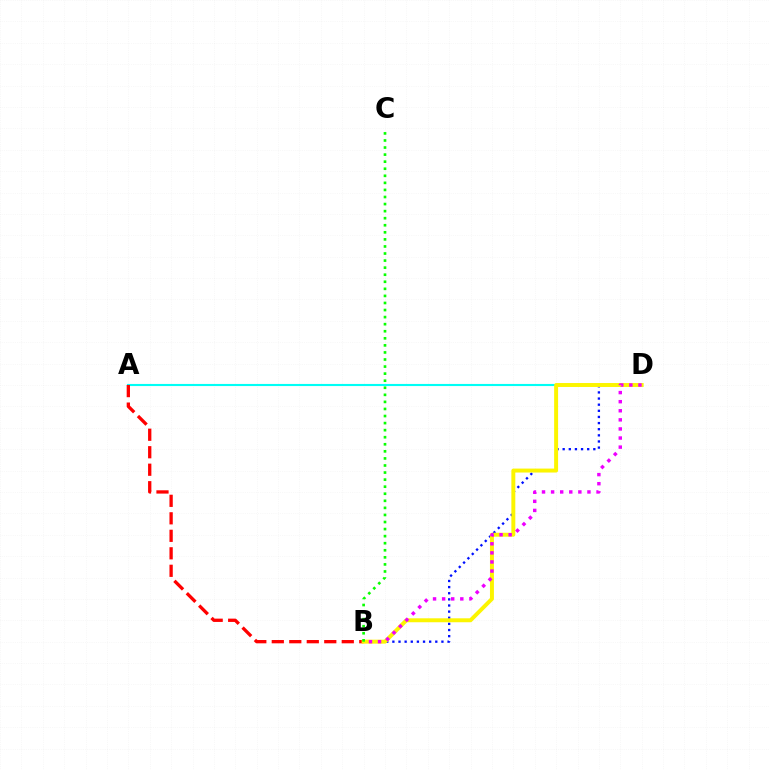{('B', 'D'): [{'color': '#0010ff', 'line_style': 'dotted', 'thickness': 1.67}, {'color': '#fcf500', 'line_style': 'solid', 'thickness': 2.84}, {'color': '#ee00ff', 'line_style': 'dotted', 'thickness': 2.47}], ('A', 'D'): [{'color': '#00fff6', 'line_style': 'solid', 'thickness': 1.52}], ('A', 'B'): [{'color': '#ff0000', 'line_style': 'dashed', 'thickness': 2.38}], ('B', 'C'): [{'color': '#08ff00', 'line_style': 'dotted', 'thickness': 1.92}]}